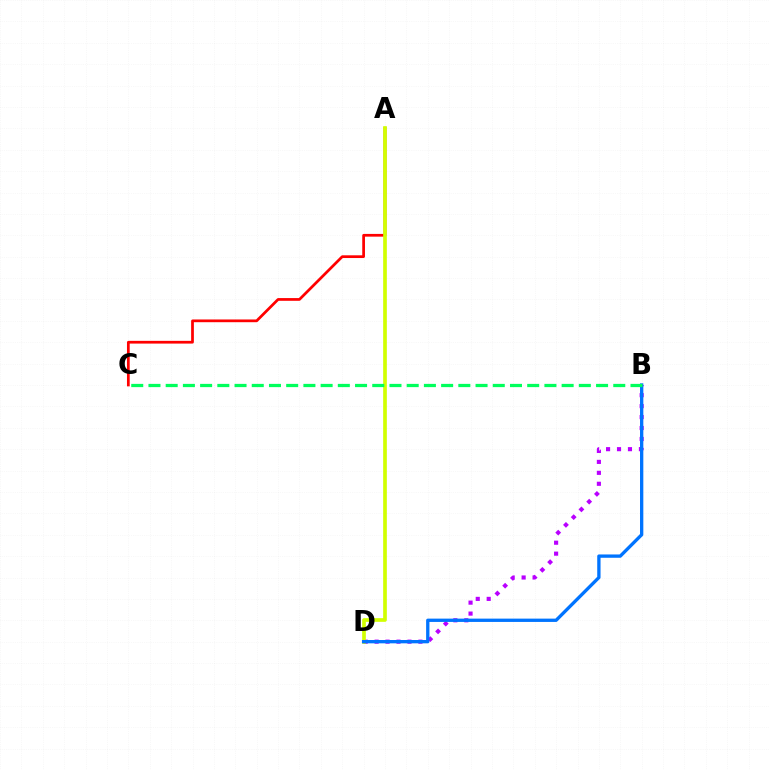{('B', 'D'): [{'color': '#b900ff', 'line_style': 'dotted', 'thickness': 2.97}, {'color': '#0074ff', 'line_style': 'solid', 'thickness': 2.39}], ('A', 'C'): [{'color': '#ff0000', 'line_style': 'solid', 'thickness': 1.97}], ('A', 'D'): [{'color': '#d1ff00', 'line_style': 'solid', 'thickness': 2.65}], ('B', 'C'): [{'color': '#00ff5c', 'line_style': 'dashed', 'thickness': 2.34}]}